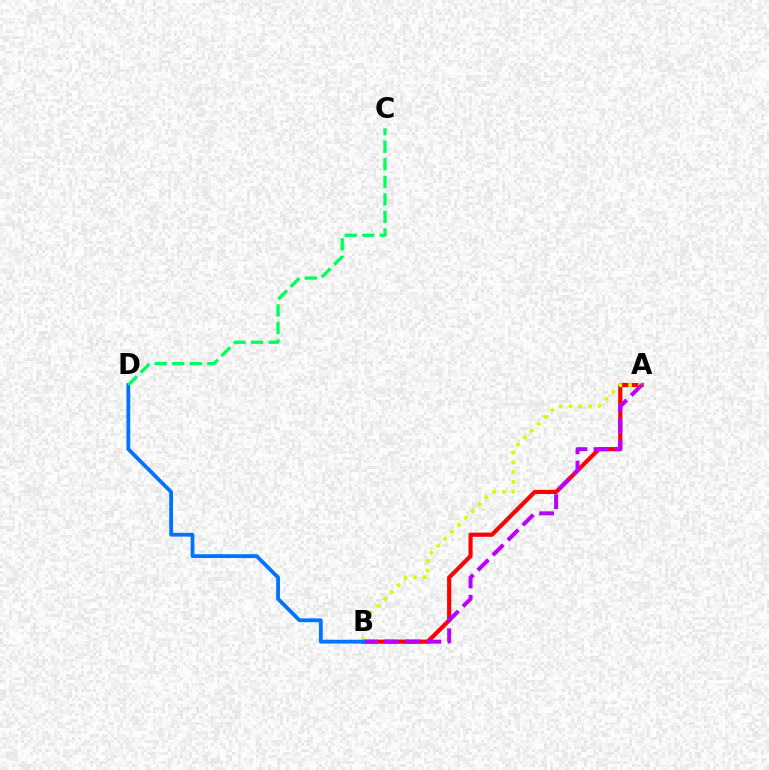{('A', 'B'): [{'color': '#ff0000', 'line_style': 'solid', 'thickness': 2.99}, {'color': '#d1ff00', 'line_style': 'dotted', 'thickness': 2.66}, {'color': '#b900ff', 'line_style': 'dashed', 'thickness': 2.88}], ('B', 'D'): [{'color': '#0074ff', 'line_style': 'solid', 'thickness': 2.74}], ('C', 'D'): [{'color': '#00ff5c', 'line_style': 'dashed', 'thickness': 2.38}]}